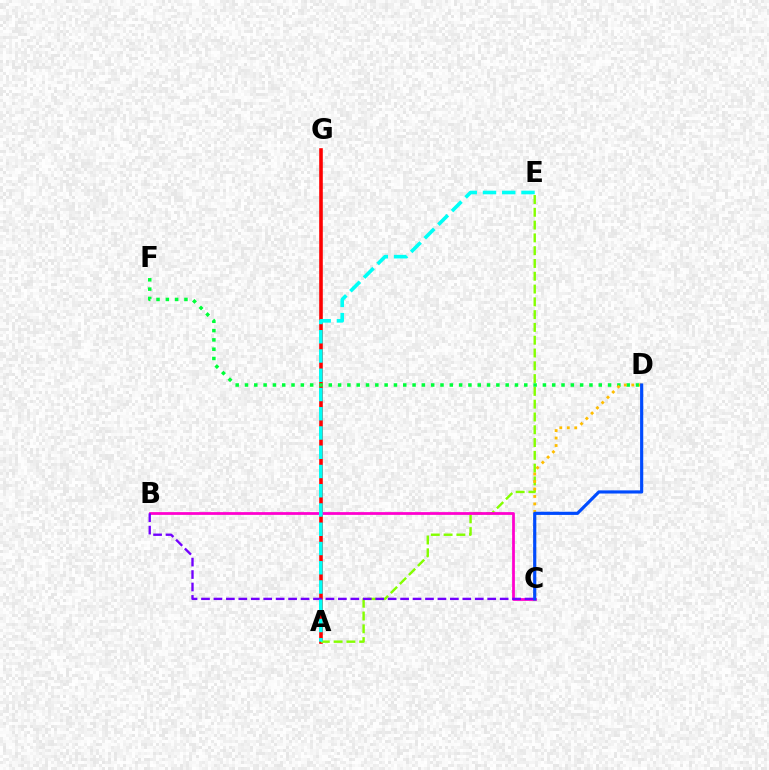{('A', 'G'): [{'color': '#ff0000', 'line_style': 'solid', 'thickness': 2.59}], ('A', 'E'): [{'color': '#84ff00', 'line_style': 'dashed', 'thickness': 1.74}, {'color': '#00fff6', 'line_style': 'dashed', 'thickness': 2.62}], ('B', 'C'): [{'color': '#ff00cf', 'line_style': 'solid', 'thickness': 1.99}, {'color': '#7200ff', 'line_style': 'dashed', 'thickness': 1.69}], ('D', 'F'): [{'color': '#00ff39', 'line_style': 'dotted', 'thickness': 2.53}], ('C', 'D'): [{'color': '#ffbd00', 'line_style': 'dotted', 'thickness': 2.03}, {'color': '#004bff', 'line_style': 'solid', 'thickness': 2.28}]}